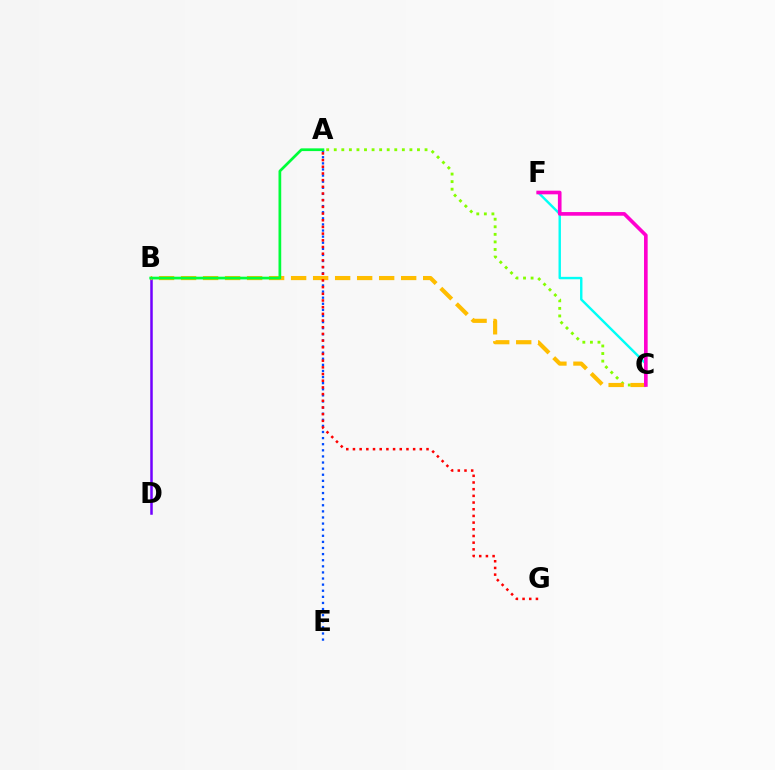{('A', 'C'): [{'color': '#84ff00', 'line_style': 'dotted', 'thickness': 2.06}], ('B', 'D'): [{'color': '#7200ff', 'line_style': 'solid', 'thickness': 1.81}], ('A', 'E'): [{'color': '#004bff', 'line_style': 'dotted', 'thickness': 1.66}], ('B', 'C'): [{'color': '#ffbd00', 'line_style': 'dashed', 'thickness': 2.99}], ('C', 'F'): [{'color': '#00fff6', 'line_style': 'solid', 'thickness': 1.74}, {'color': '#ff00cf', 'line_style': 'solid', 'thickness': 2.62}], ('A', 'G'): [{'color': '#ff0000', 'line_style': 'dotted', 'thickness': 1.82}], ('A', 'B'): [{'color': '#00ff39', 'line_style': 'solid', 'thickness': 1.96}]}